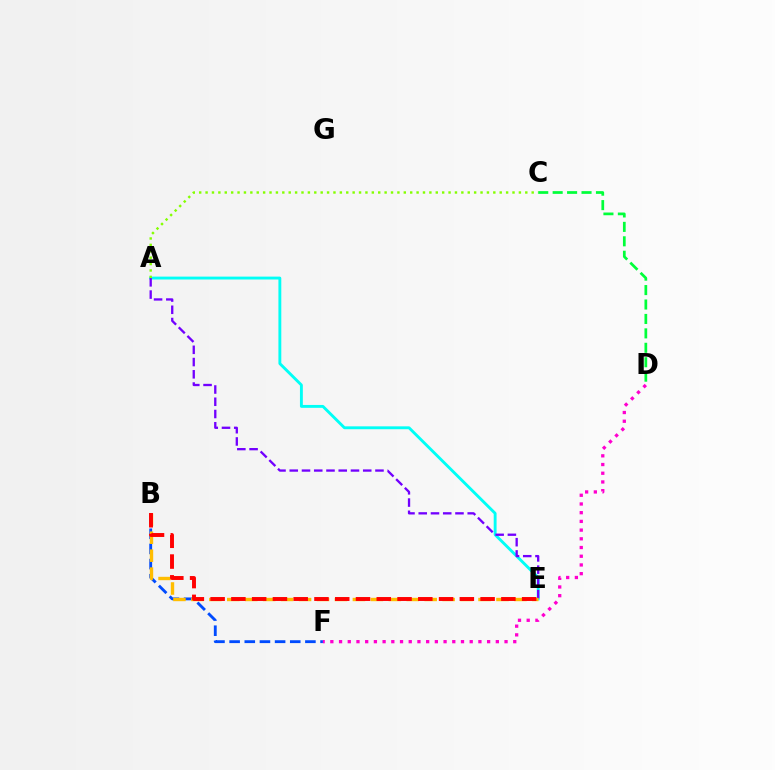{('A', 'E'): [{'color': '#00fff6', 'line_style': 'solid', 'thickness': 2.07}, {'color': '#7200ff', 'line_style': 'dashed', 'thickness': 1.66}], ('B', 'F'): [{'color': '#004bff', 'line_style': 'dashed', 'thickness': 2.06}], ('B', 'E'): [{'color': '#ffbd00', 'line_style': 'dashed', 'thickness': 2.44}, {'color': '#ff0000', 'line_style': 'dashed', 'thickness': 2.82}], ('C', 'D'): [{'color': '#00ff39', 'line_style': 'dashed', 'thickness': 1.96}], ('A', 'C'): [{'color': '#84ff00', 'line_style': 'dotted', 'thickness': 1.74}], ('D', 'F'): [{'color': '#ff00cf', 'line_style': 'dotted', 'thickness': 2.37}]}